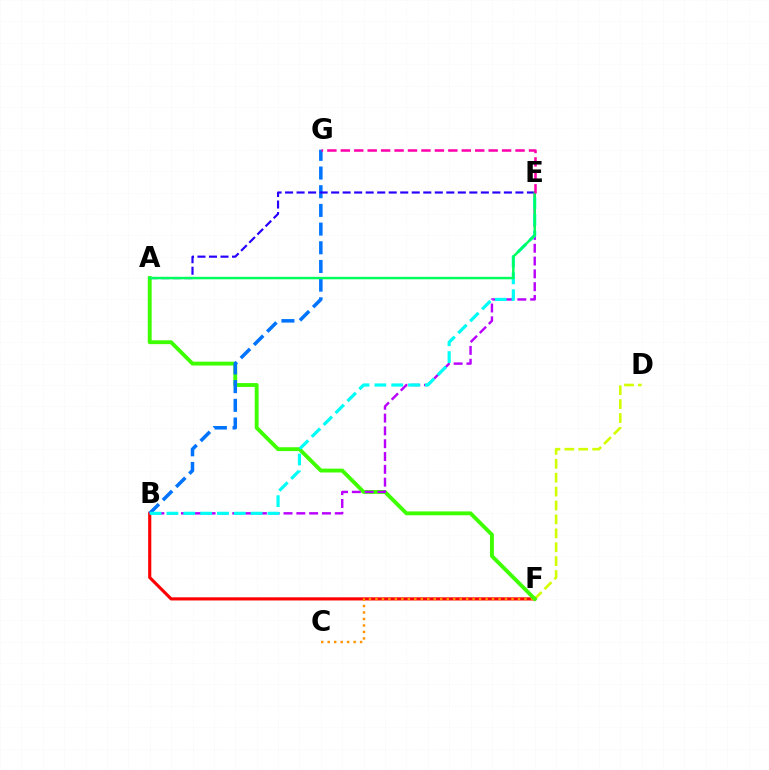{('D', 'F'): [{'color': '#d1ff00', 'line_style': 'dashed', 'thickness': 1.89}], ('B', 'F'): [{'color': '#ff0000', 'line_style': 'solid', 'thickness': 2.26}], ('C', 'F'): [{'color': '#ff9400', 'line_style': 'dotted', 'thickness': 1.76}], ('A', 'F'): [{'color': '#3dff00', 'line_style': 'solid', 'thickness': 2.78}], ('B', 'G'): [{'color': '#0074ff', 'line_style': 'dashed', 'thickness': 2.54}], ('B', 'E'): [{'color': '#b900ff', 'line_style': 'dashed', 'thickness': 1.74}, {'color': '#00fff6', 'line_style': 'dashed', 'thickness': 2.29}], ('A', 'E'): [{'color': '#2500ff', 'line_style': 'dashed', 'thickness': 1.56}, {'color': '#00ff5c', 'line_style': 'solid', 'thickness': 1.78}], ('E', 'G'): [{'color': '#ff00ac', 'line_style': 'dashed', 'thickness': 1.83}]}